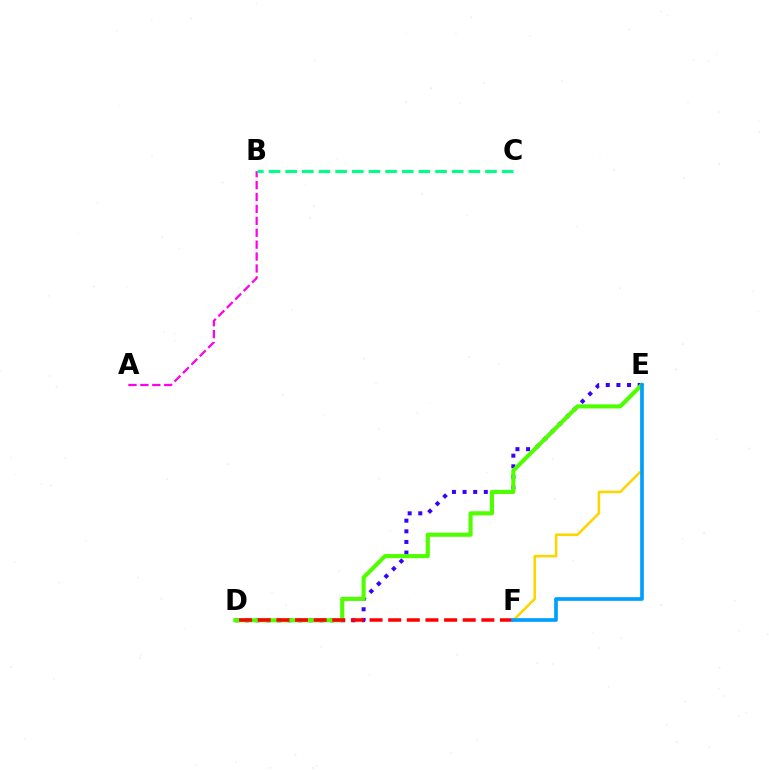{('A', 'B'): [{'color': '#ff00ed', 'line_style': 'dashed', 'thickness': 1.62}], ('D', 'E'): [{'color': '#3700ff', 'line_style': 'dotted', 'thickness': 2.89}, {'color': '#4fff00', 'line_style': 'solid', 'thickness': 2.97}], ('B', 'C'): [{'color': '#00ff86', 'line_style': 'dashed', 'thickness': 2.26}], ('D', 'F'): [{'color': '#ff0000', 'line_style': 'dashed', 'thickness': 2.53}], ('E', 'F'): [{'color': '#ffd500', 'line_style': 'solid', 'thickness': 1.84}, {'color': '#009eff', 'line_style': 'solid', 'thickness': 2.64}]}